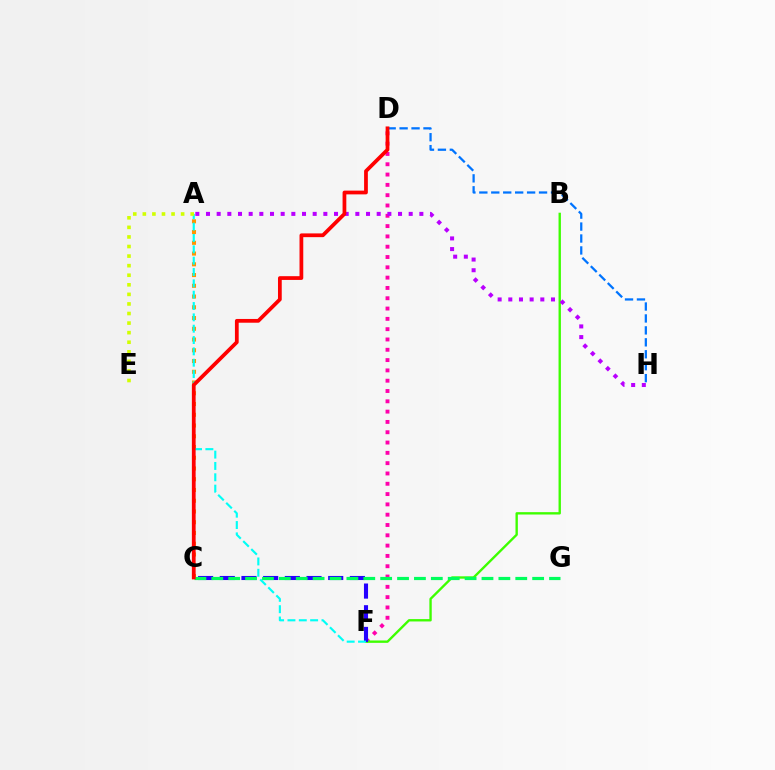{('D', 'F'): [{'color': '#ff00ac', 'line_style': 'dotted', 'thickness': 2.8}], ('B', 'F'): [{'color': '#3dff00', 'line_style': 'solid', 'thickness': 1.7}], ('A', 'C'): [{'color': '#ff9400', 'line_style': 'dotted', 'thickness': 2.92}], ('A', 'H'): [{'color': '#b900ff', 'line_style': 'dotted', 'thickness': 2.9}], ('C', 'F'): [{'color': '#2500ff', 'line_style': 'dashed', 'thickness': 2.95}], ('C', 'G'): [{'color': '#00ff5c', 'line_style': 'dashed', 'thickness': 2.29}], ('D', 'H'): [{'color': '#0074ff', 'line_style': 'dashed', 'thickness': 1.62}], ('A', 'F'): [{'color': '#00fff6', 'line_style': 'dashed', 'thickness': 1.54}], ('C', 'D'): [{'color': '#ff0000', 'line_style': 'solid', 'thickness': 2.7}], ('A', 'E'): [{'color': '#d1ff00', 'line_style': 'dotted', 'thickness': 2.6}]}